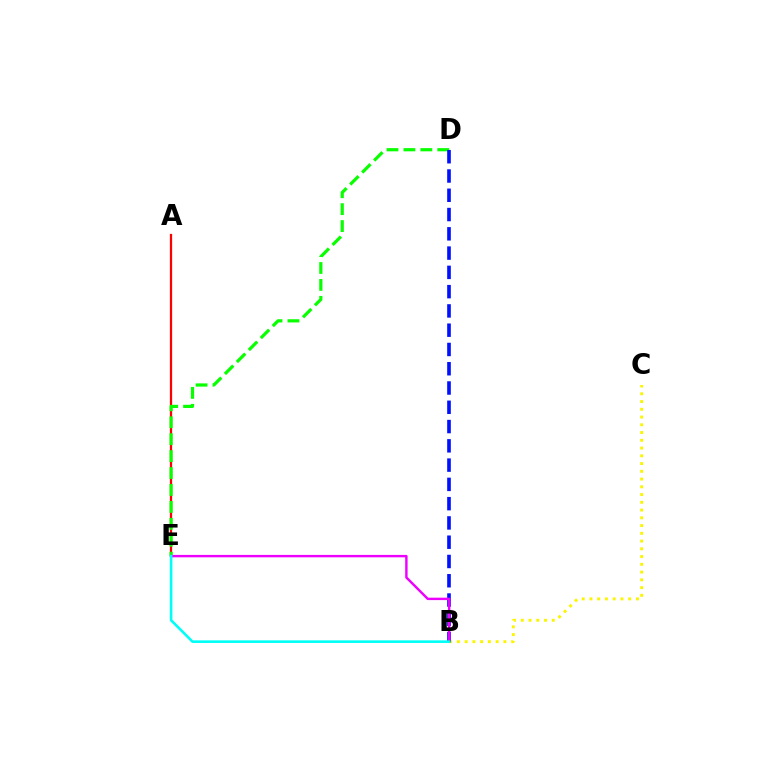{('A', 'E'): [{'color': '#ff0000', 'line_style': 'solid', 'thickness': 1.62}], ('D', 'E'): [{'color': '#08ff00', 'line_style': 'dashed', 'thickness': 2.3}], ('B', 'C'): [{'color': '#fcf500', 'line_style': 'dotted', 'thickness': 2.11}], ('B', 'D'): [{'color': '#0010ff', 'line_style': 'dashed', 'thickness': 2.62}], ('B', 'E'): [{'color': '#ee00ff', 'line_style': 'solid', 'thickness': 1.74}, {'color': '#00fff6', 'line_style': 'solid', 'thickness': 1.88}]}